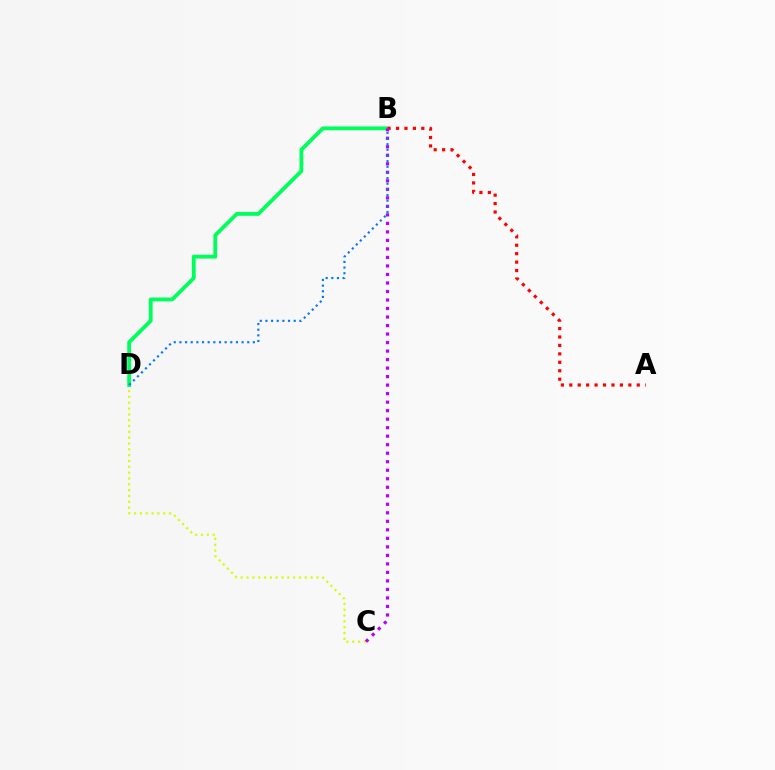{('C', 'D'): [{'color': '#d1ff00', 'line_style': 'dotted', 'thickness': 1.58}], ('B', 'D'): [{'color': '#00ff5c', 'line_style': 'solid', 'thickness': 2.76}, {'color': '#0074ff', 'line_style': 'dotted', 'thickness': 1.54}], ('A', 'B'): [{'color': '#ff0000', 'line_style': 'dotted', 'thickness': 2.29}], ('B', 'C'): [{'color': '#b900ff', 'line_style': 'dotted', 'thickness': 2.31}]}